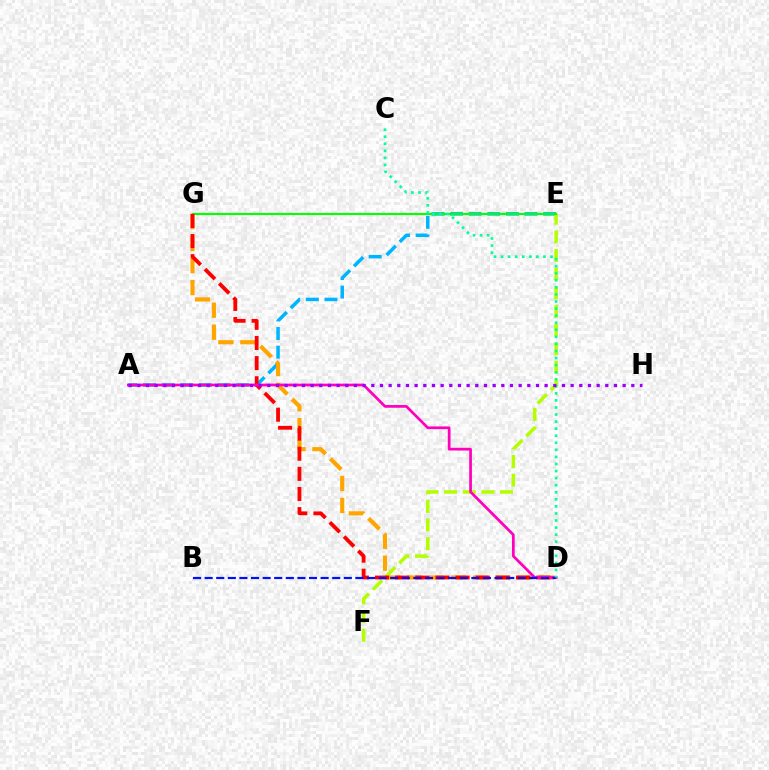{('A', 'E'): [{'color': '#00b5ff', 'line_style': 'dashed', 'thickness': 2.53}], ('E', 'F'): [{'color': '#b3ff00', 'line_style': 'dashed', 'thickness': 2.53}], ('D', 'G'): [{'color': '#ffa500', 'line_style': 'dashed', 'thickness': 2.99}, {'color': '#ff0000', 'line_style': 'dashed', 'thickness': 2.74}], ('E', 'G'): [{'color': '#08ff00', 'line_style': 'solid', 'thickness': 1.55}], ('A', 'D'): [{'color': '#ff00bd', 'line_style': 'solid', 'thickness': 1.96}], ('B', 'D'): [{'color': '#0010ff', 'line_style': 'dashed', 'thickness': 1.58}], ('C', 'D'): [{'color': '#00ff9d', 'line_style': 'dotted', 'thickness': 1.92}], ('A', 'H'): [{'color': '#9b00ff', 'line_style': 'dotted', 'thickness': 2.35}]}